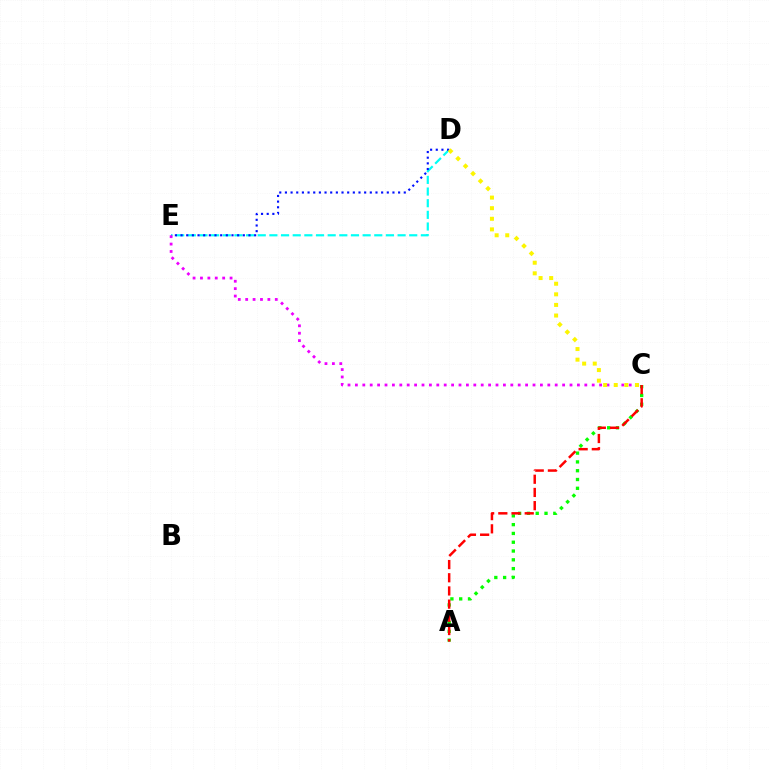{('A', 'C'): [{'color': '#08ff00', 'line_style': 'dotted', 'thickness': 2.39}, {'color': '#ff0000', 'line_style': 'dashed', 'thickness': 1.79}], ('D', 'E'): [{'color': '#00fff6', 'line_style': 'dashed', 'thickness': 1.58}, {'color': '#0010ff', 'line_style': 'dotted', 'thickness': 1.54}], ('C', 'E'): [{'color': '#ee00ff', 'line_style': 'dotted', 'thickness': 2.01}], ('C', 'D'): [{'color': '#fcf500', 'line_style': 'dotted', 'thickness': 2.88}]}